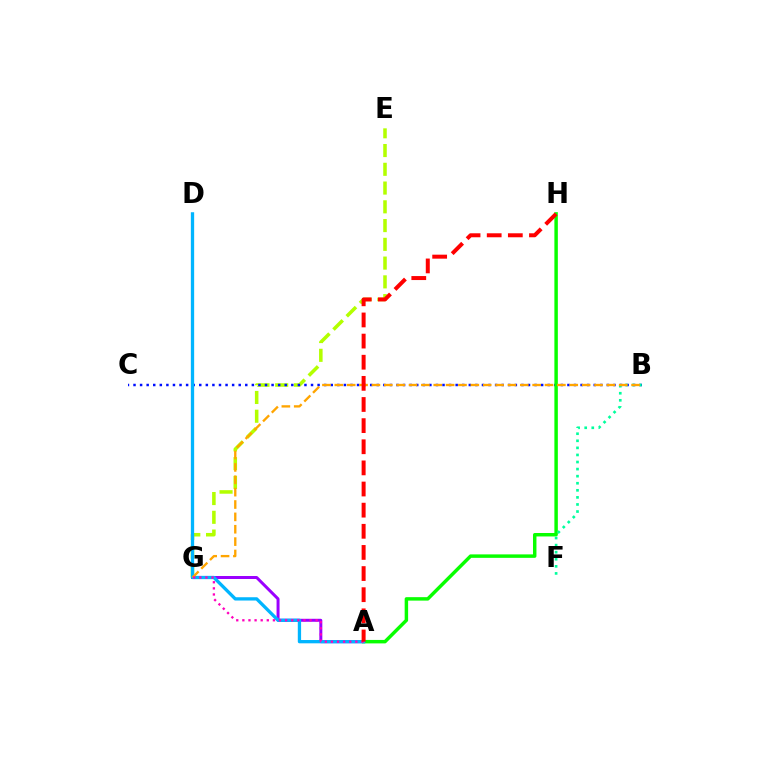{('E', 'G'): [{'color': '#b3ff00', 'line_style': 'dashed', 'thickness': 2.55}], ('A', 'G'): [{'color': '#9b00ff', 'line_style': 'solid', 'thickness': 2.15}, {'color': '#ff00bd', 'line_style': 'dotted', 'thickness': 1.66}], ('B', 'C'): [{'color': '#0010ff', 'line_style': 'dotted', 'thickness': 1.79}], ('A', 'H'): [{'color': '#08ff00', 'line_style': 'solid', 'thickness': 2.49}, {'color': '#ff0000', 'line_style': 'dashed', 'thickness': 2.87}], ('B', 'F'): [{'color': '#00ff9d', 'line_style': 'dotted', 'thickness': 1.92}], ('A', 'D'): [{'color': '#00b5ff', 'line_style': 'solid', 'thickness': 2.37}], ('B', 'G'): [{'color': '#ffa500', 'line_style': 'dashed', 'thickness': 1.68}]}